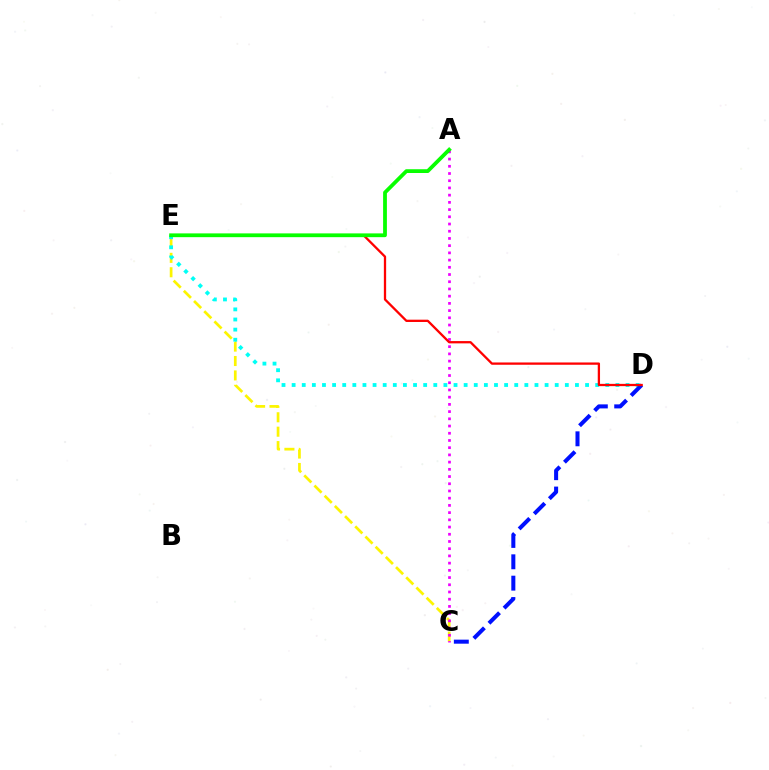{('C', 'E'): [{'color': '#fcf500', 'line_style': 'dashed', 'thickness': 1.96}], ('D', 'E'): [{'color': '#00fff6', 'line_style': 'dotted', 'thickness': 2.75}, {'color': '#ff0000', 'line_style': 'solid', 'thickness': 1.65}], ('C', 'D'): [{'color': '#0010ff', 'line_style': 'dashed', 'thickness': 2.9}], ('A', 'C'): [{'color': '#ee00ff', 'line_style': 'dotted', 'thickness': 1.96}], ('A', 'E'): [{'color': '#08ff00', 'line_style': 'solid', 'thickness': 2.72}]}